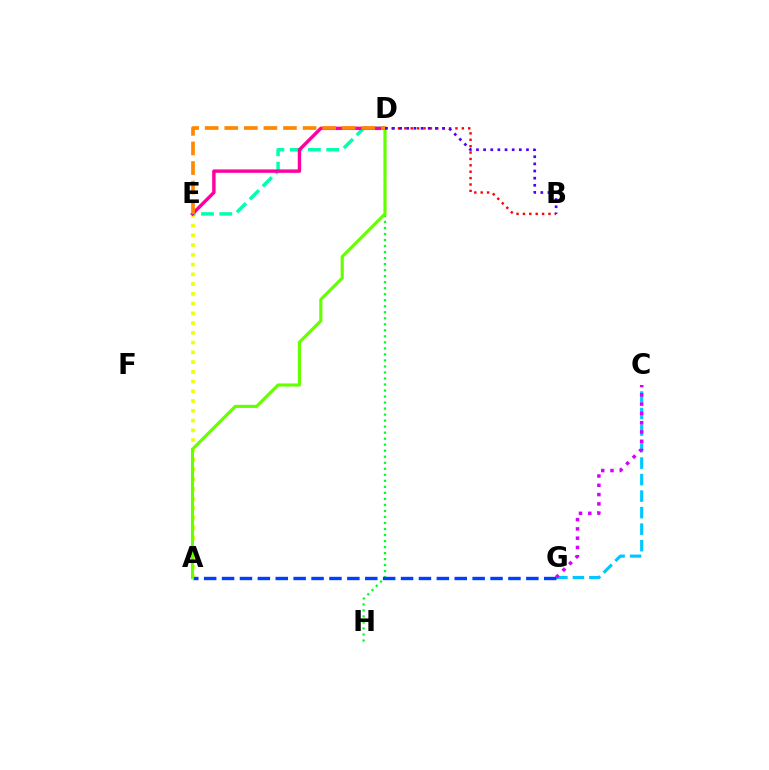{('A', 'E'): [{'color': '#eeff00', 'line_style': 'dotted', 'thickness': 2.65}], ('D', 'H'): [{'color': '#00ff27', 'line_style': 'dotted', 'thickness': 1.64}], ('B', 'D'): [{'color': '#ff0000', 'line_style': 'dotted', 'thickness': 1.74}, {'color': '#4f00ff', 'line_style': 'dotted', 'thickness': 1.94}], ('C', 'G'): [{'color': '#00c7ff', 'line_style': 'dashed', 'thickness': 2.24}, {'color': '#d600ff', 'line_style': 'dotted', 'thickness': 2.52}], ('A', 'G'): [{'color': '#003fff', 'line_style': 'dashed', 'thickness': 2.43}], ('D', 'E'): [{'color': '#00ffaf', 'line_style': 'dashed', 'thickness': 2.48}, {'color': '#ff00a0', 'line_style': 'solid', 'thickness': 2.45}, {'color': '#ff8800', 'line_style': 'dashed', 'thickness': 2.66}], ('A', 'D'): [{'color': '#66ff00', 'line_style': 'solid', 'thickness': 2.27}]}